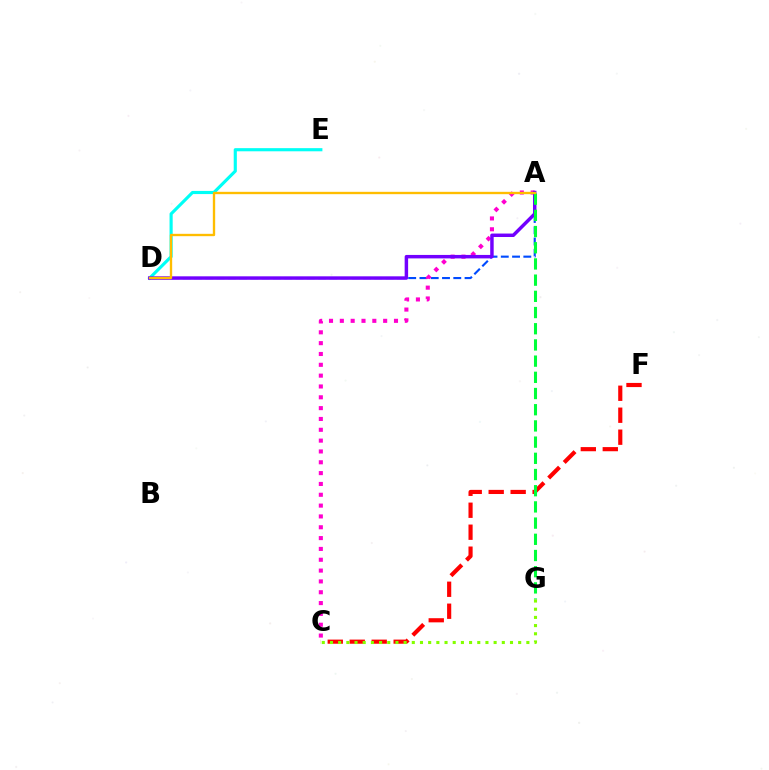{('C', 'F'): [{'color': '#ff0000', 'line_style': 'dashed', 'thickness': 2.98}], ('D', 'E'): [{'color': '#00fff6', 'line_style': 'solid', 'thickness': 2.26}], ('A', 'D'): [{'color': '#004bff', 'line_style': 'dashed', 'thickness': 1.53}, {'color': '#7200ff', 'line_style': 'solid', 'thickness': 2.49}, {'color': '#ffbd00', 'line_style': 'solid', 'thickness': 1.69}], ('A', 'C'): [{'color': '#ff00cf', 'line_style': 'dotted', 'thickness': 2.94}], ('A', 'G'): [{'color': '#00ff39', 'line_style': 'dashed', 'thickness': 2.2}], ('C', 'G'): [{'color': '#84ff00', 'line_style': 'dotted', 'thickness': 2.22}]}